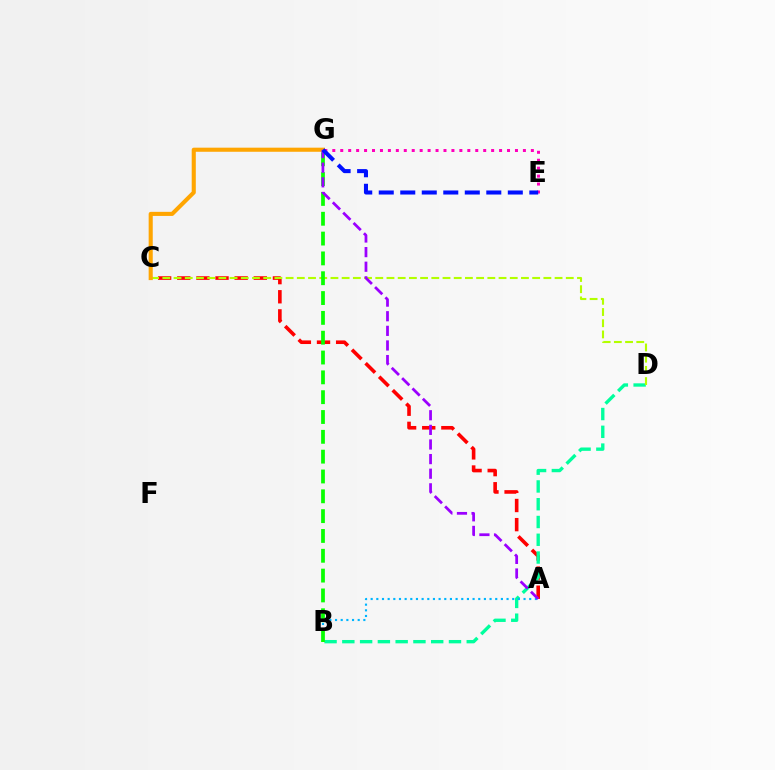{('A', 'C'): [{'color': '#ff0000', 'line_style': 'dashed', 'thickness': 2.6}], ('B', 'D'): [{'color': '#00ff9d', 'line_style': 'dashed', 'thickness': 2.41}], ('E', 'G'): [{'color': '#ff00bd', 'line_style': 'dotted', 'thickness': 2.16}, {'color': '#0010ff', 'line_style': 'dashed', 'thickness': 2.92}], ('C', 'D'): [{'color': '#b3ff00', 'line_style': 'dashed', 'thickness': 1.52}], ('A', 'B'): [{'color': '#00b5ff', 'line_style': 'dotted', 'thickness': 1.54}], ('B', 'G'): [{'color': '#08ff00', 'line_style': 'dashed', 'thickness': 2.69}], ('C', 'G'): [{'color': '#ffa500', 'line_style': 'solid', 'thickness': 2.95}], ('A', 'G'): [{'color': '#9b00ff', 'line_style': 'dashed', 'thickness': 1.99}]}